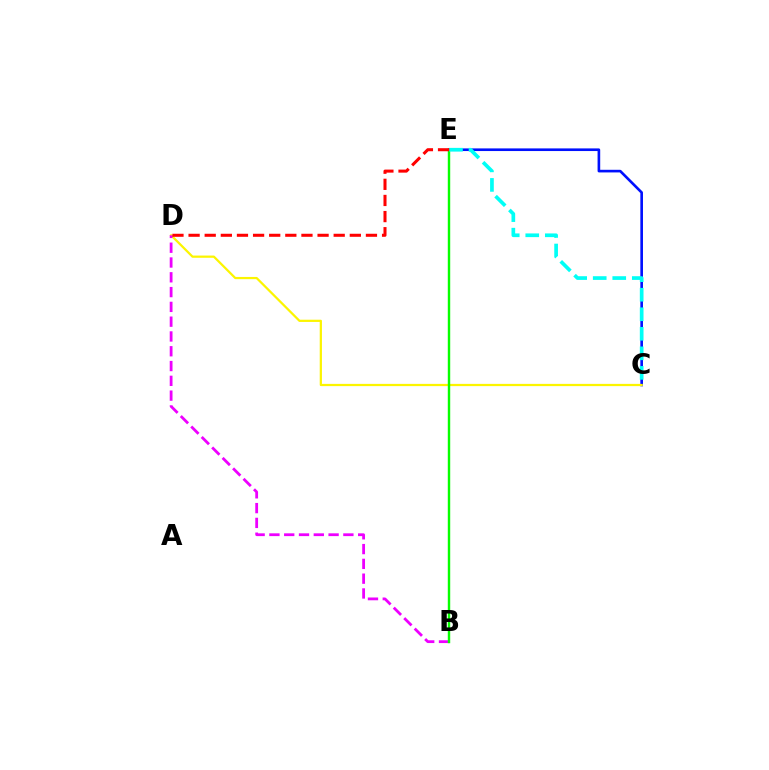{('C', 'E'): [{'color': '#0010ff', 'line_style': 'solid', 'thickness': 1.9}, {'color': '#00fff6', 'line_style': 'dashed', 'thickness': 2.65}], ('C', 'D'): [{'color': '#fcf500', 'line_style': 'solid', 'thickness': 1.61}], ('B', 'D'): [{'color': '#ee00ff', 'line_style': 'dashed', 'thickness': 2.01}], ('B', 'E'): [{'color': '#08ff00', 'line_style': 'solid', 'thickness': 1.74}], ('D', 'E'): [{'color': '#ff0000', 'line_style': 'dashed', 'thickness': 2.19}]}